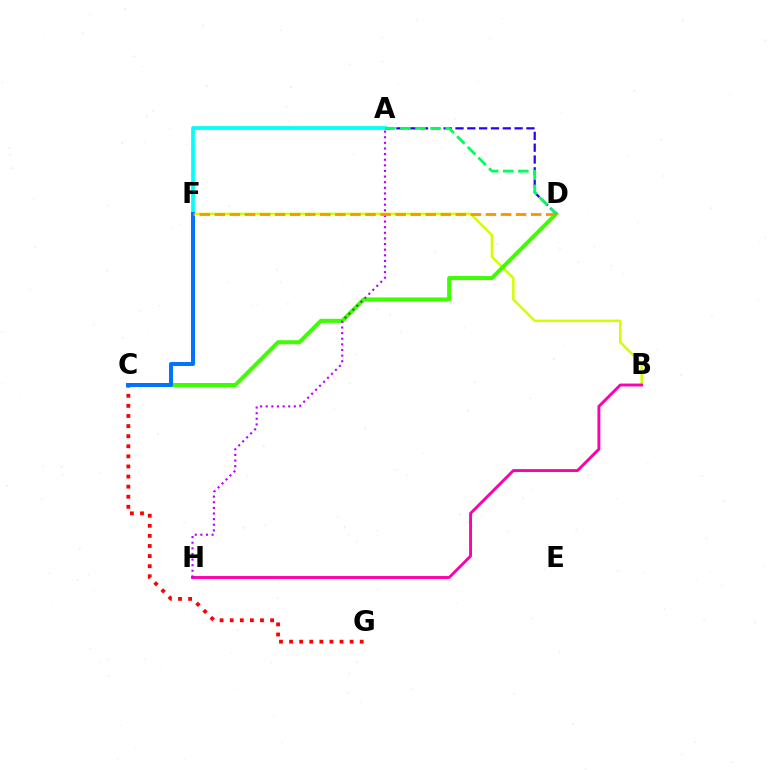{('C', 'G'): [{'color': '#ff0000', 'line_style': 'dotted', 'thickness': 2.74}], ('A', 'F'): [{'color': '#00fff6', 'line_style': 'solid', 'thickness': 2.66}], ('B', 'F'): [{'color': '#d1ff00', 'line_style': 'solid', 'thickness': 1.81}], ('B', 'H'): [{'color': '#ff00ac', 'line_style': 'solid', 'thickness': 2.08}], ('C', 'D'): [{'color': '#3dff00', 'line_style': 'solid', 'thickness': 2.89}], ('A', 'D'): [{'color': '#2500ff', 'line_style': 'dashed', 'thickness': 1.61}, {'color': '#00ff5c', 'line_style': 'dashed', 'thickness': 2.05}], ('C', 'F'): [{'color': '#0074ff', 'line_style': 'solid', 'thickness': 2.88}], ('A', 'H'): [{'color': '#b900ff', 'line_style': 'dotted', 'thickness': 1.53}], ('D', 'F'): [{'color': '#ff9400', 'line_style': 'dashed', 'thickness': 2.05}]}